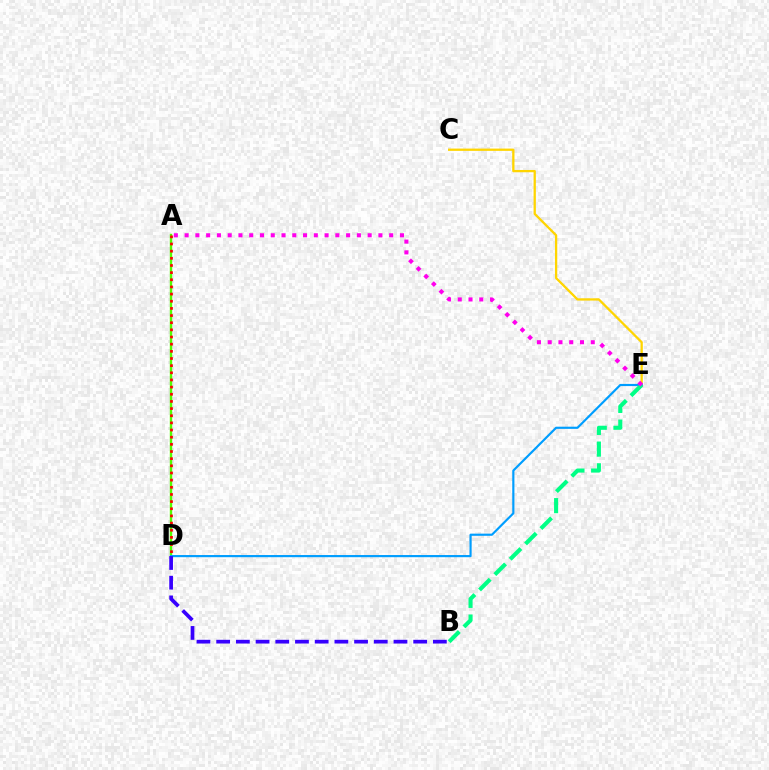{('A', 'D'): [{'color': '#4fff00', 'line_style': 'solid', 'thickness': 1.72}, {'color': '#ff0000', 'line_style': 'dotted', 'thickness': 1.94}], ('C', 'E'): [{'color': '#ffd500', 'line_style': 'solid', 'thickness': 1.65}], ('D', 'E'): [{'color': '#009eff', 'line_style': 'solid', 'thickness': 1.56}], ('B', 'E'): [{'color': '#00ff86', 'line_style': 'dashed', 'thickness': 2.95}], ('A', 'E'): [{'color': '#ff00ed', 'line_style': 'dotted', 'thickness': 2.93}], ('B', 'D'): [{'color': '#3700ff', 'line_style': 'dashed', 'thickness': 2.68}]}